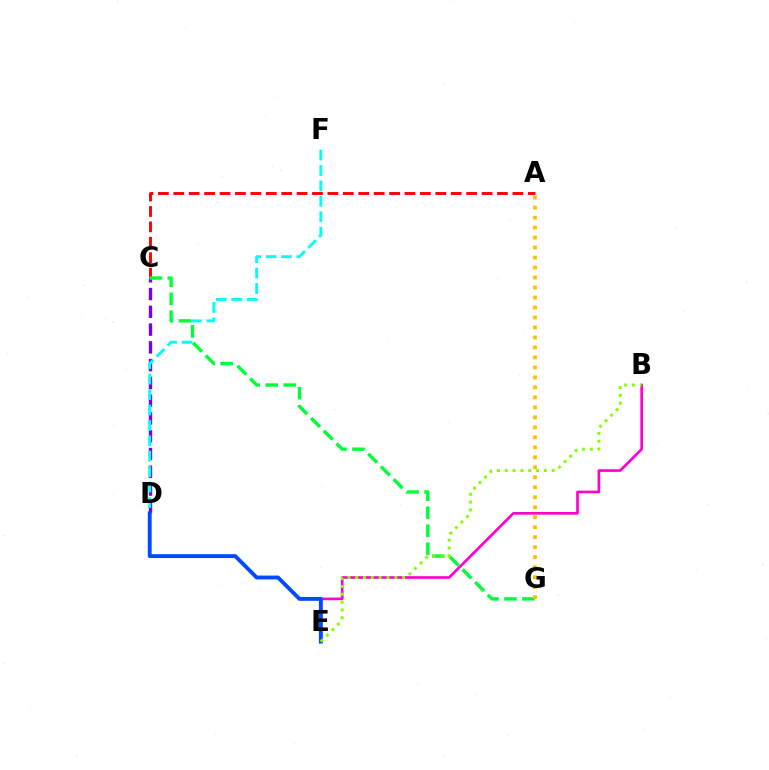{('A', 'C'): [{'color': '#ff0000', 'line_style': 'dashed', 'thickness': 2.09}], ('B', 'E'): [{'color': '#ff00cf', 'line_style': 'solid', 'thickness': 1.92}, {'color': '#84ff00', 'line_style': 'dotted', 'thickness': 2.12}], ('C', 'D'): [{'color': '#7200ff', 'line_style': 'dashed', 'thickness': 2.41}], ('D', 'F'): [{'color': '#00fff6', 'line_style': 'dashed', 'thickness': 2.09}], ('C', 'G'): [{'color': '#00ff39', 'line_style': 'dashed', 'thickness': 2.44}], ('D', 'E'): [{'color': '#004bff', 'line_style': 'solid', 'thickness': 2.79}], ('A', 'G'): [{'color': '#ffbd00', 'line_style': 'dotted', 'thickness': 2.71}]}